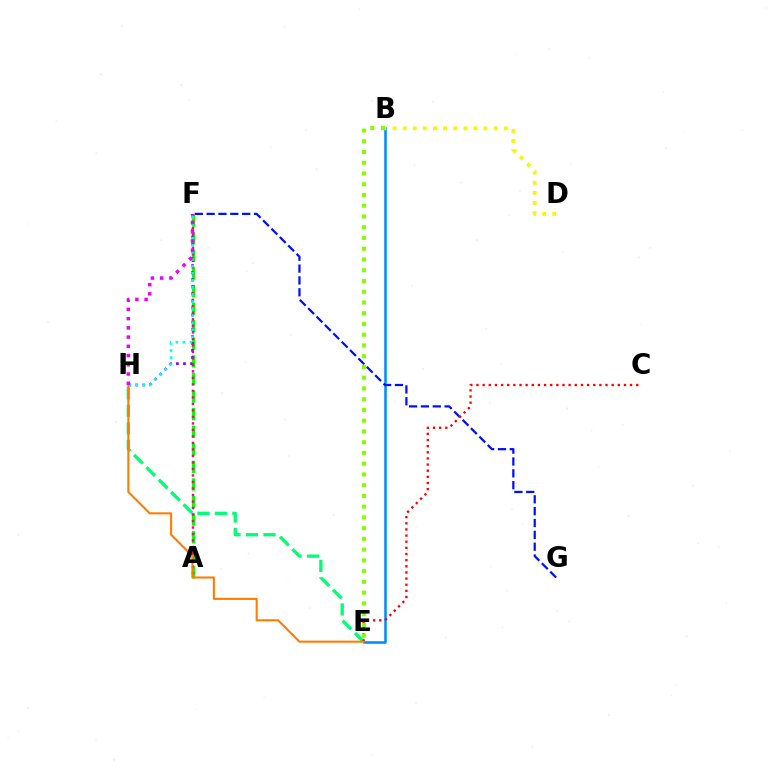{('A', 'F'): [{'color': '#08ff00', 'line_style': 'dashed', 'thickness': 2.39}, {'color': '#ff0094', 'line_style': 'dotted', 'thickness': 1.77}], ('F', 'H'): [{'color': '#7200ff', 'line_style': 'dotted', 'thickness': 1.92}, {'color': '#00fff6', 'line_style': 'dotted', 'thickness': 1.91}, {'color': '#ee00ff', 'line_style': 'dotted', 'thickness': 2.51}], ('B', 'E'): [{'color': '#008cff', 'line_style': 'solid', 'thickness': 1.84}, {'color': '#84ff00', 'line_style': 'dotted', 'thickness': 2.92}], ('E', 'H'): [{'color': '#00ff74', 'line_style': 'dashed', 'thickness': 2.38}, {'color': '#ff7c00', 'line_style': 'solid', 'thickness': 1.5}], ('F', 'G'): [{'color': '#0010ff', 'line_style': 'dashed', 'thickness': 1.61}], ('B', 'D'): [{'color': '#fcf500', 'line_style': 'dotted', 'thickness': 2.75}], ('C', 'E'): [{'color': '#ff0000', 'line_style': 'dotted', 'thickness': 1.67}]}